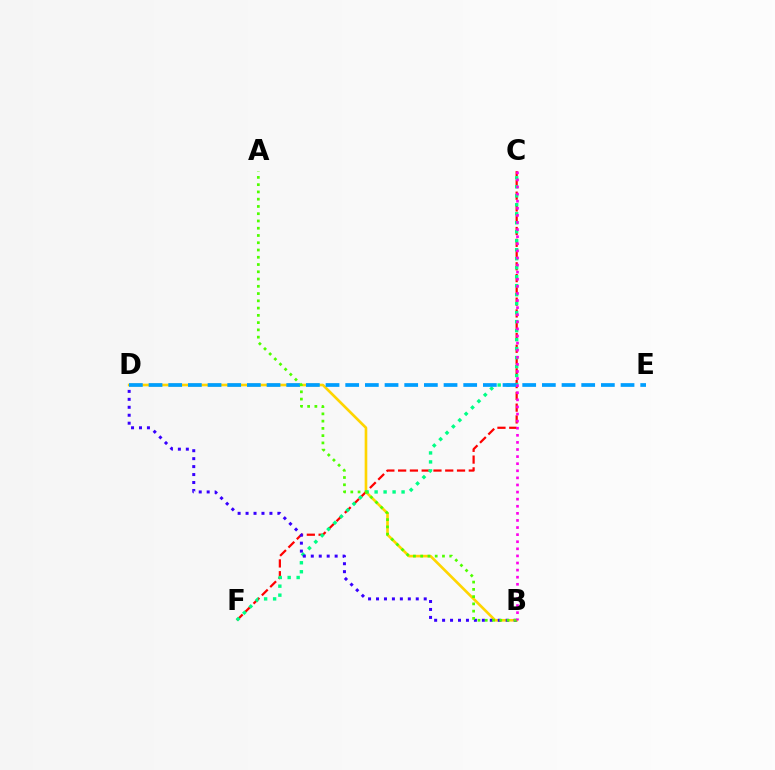{('C', 'F'): [{'color': '#ff0000', 'line_style': 'dashed', 'thickness': 1.6}, {'color': '#00ff86', 'line_style': 'dotted', 'thickness': 2.44}], ('B', 'D'): [{'color': '#ffd500', 'line_style': 'solid', 'thickness': 1.9}, {'color': '#3700ff', 'line_style': 'dotted', 'thickness': 2.16}], ('D', 'E'): [{'color': '#009eff', 'line_style': 'dashed', 'thickness': 2.67}], ('A', 'B'): [{'color': '#4fff00', 'line_style': 'dotted', 'thickness': 1.97}], ('B', 'C'): [{'color': '#ff00ed', 'line_style': 'dotted', 'thickness': 1.93}]}